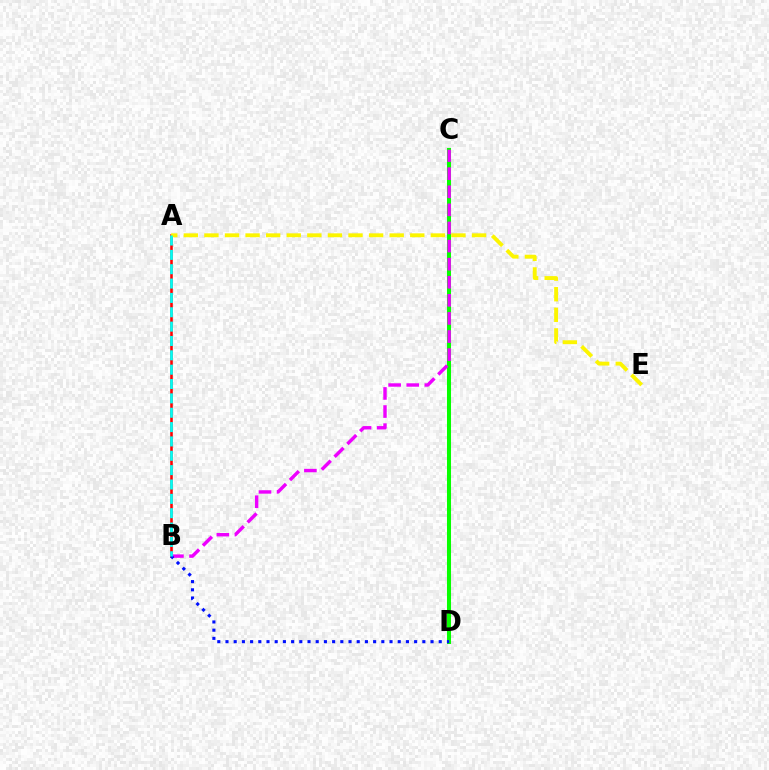{('A', 'B'): [{'color': '#ff0000', 'line_style': 'solid', 'thickness': 1.85}, {'color': '#00fff6', 'line_style': 'dashed', 'thickness': 1.95}], ('C', 'D'): [{'color': '#08ff00', 'line_style': 'solid', 'thickness': 2.91}], ('B', 'C'): [{'color': '#ee00ff', 'line_style': 'dashed', 'thickness': 2.46}], ('B', 'D'): [{'color': '#0010ff', 'line_style': 'dotted', 'thickness': 2.23}], ('A', 'E'): [{'color': '#fcf500', 'line_style': 'dashed', 'thickness': 2.8}]}